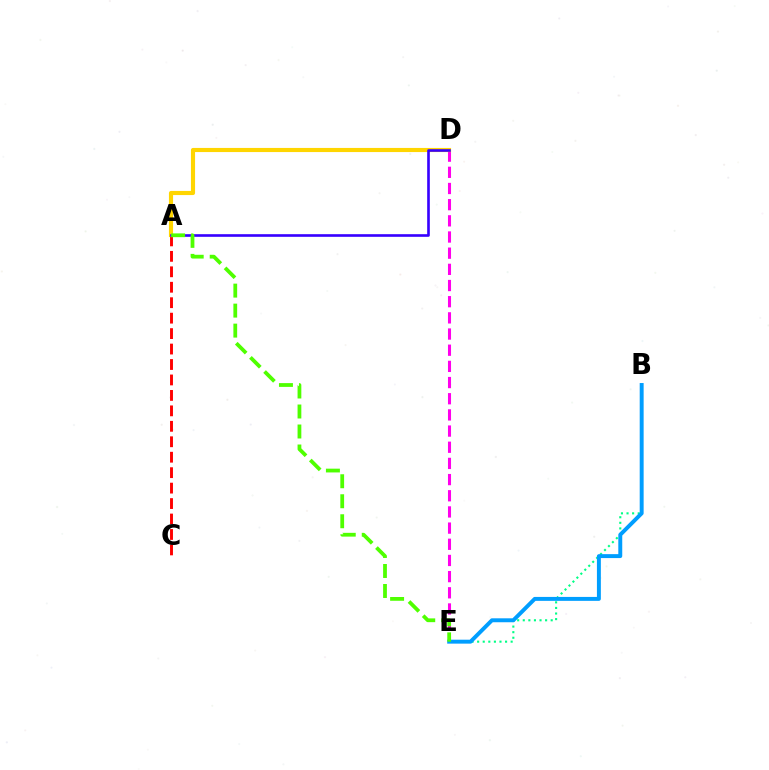{('A', 'C'): [{'color': '#ff0000', 'line_style': 'dashed', 'thickness': 2.1}], ('B', 'E'): [{'color': '#00ff86', 'line_style': 'dotted', 'thickness': 1.52}, {'color': '#009eff', 'line_style': 'solid', 'thickness': 2.83}], ('D', 'E'): [{'color': '#ff00ed', 'line_style': 'dashed', 'thickness': 2.2}], ('A', 'D'): [{'color': '#ffd500', 'line_style': 'solid', 'thickness': 2.98}, {'color': '#3700ff', 'line_style': 'solid', 'thickness': 1.9}], ('A', 'E'): [{'color': '#4fff00', 'line_style': 'dashed', 'thickness': 2.72}]}